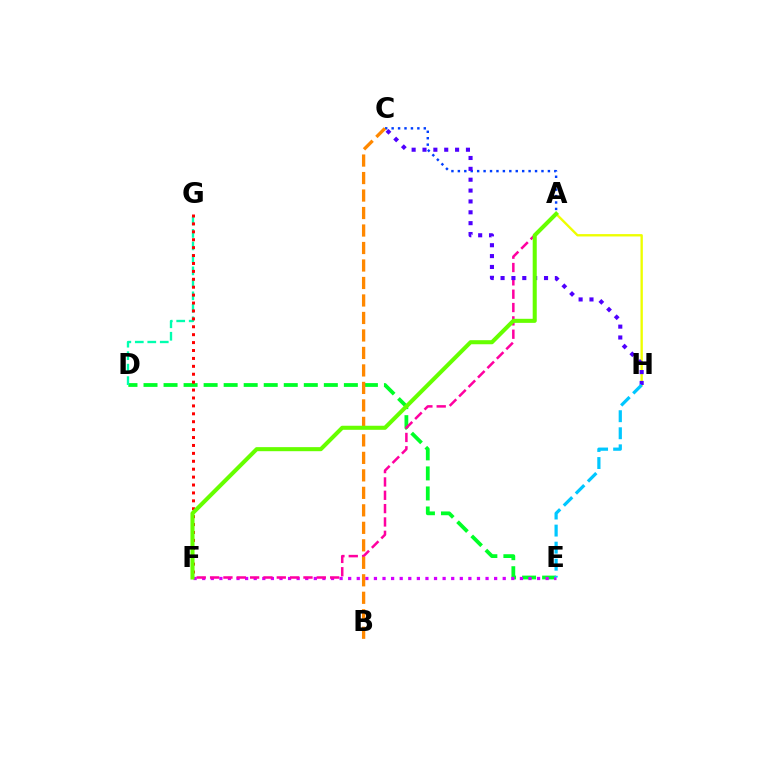{('D', 'E'): [{'color': '#00ff27', 'line_style': 'dashed', 'thickness': 2.72}], ('A', 'C'): [{'color': '#003fff', 'line_style': 'dotted', 'thickness': 1.75}], ('E', 'F'): [{'color': '#d600ff', 'line_style': 'dotted', 'thickness': 2.33}], ('D', 'G'): [{'color': '#00ffaf', 'line_style': 'dashed', 'thickness': 1.7}], ('A', 'F'): [{'color': '#ff00a0', 'line_style': 'dashed', 'thickness': 1.81}, {'color': '#66ff00', 'line_style': 'solid', 'thickness': 2.92}], ('B', 'C'): [{'color': '#ff8800', 'line_style': 'dashed', 'thickness': 2.38}], ('A', 'H'): [{'color': '#eeff00', 'line_style': 'solid', 'thickness': 1.7}], ('C', 'H'): [{'color': '#4f00ff', 'line_style': 'dotted', 'thickness': 2.95}], ('E', 'H'): [{'color': '#00c7ff', 'line_style': 'dashed', 'thickness': 2.32}], ('F', 'G'): [{'color': '#ff0000', 'line_style': 'dotted', 'thickness': 2.15}]}